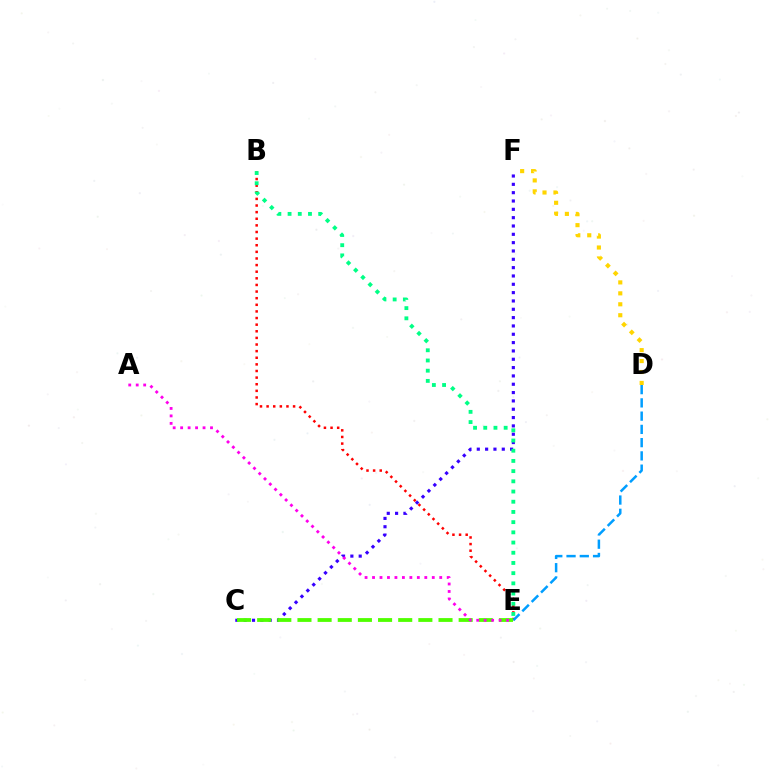{('B', 'E'): [{'color': '#ff0000', 'line_style': 'dotted', 'thickness': 1.8}, {'color': '#00ff86', 'line_style': 'dotted', 'thickness': 2.77}], ('D', 'F'): [{'color': '#ffd500', 'line_style': 'dotted', 'thickness': 2.97}], ('C', 'F'): [{'color': '#3700ff', 'line_style': 'dotted', 'thickness': 2.26}], ('D', 'E'): [{'color': '#009eff', 'line_style': 'dashed', 'thickness': 1.8}], ('C', 'E'): [{'color': '#4fff00', 'line_style': 'dashed', 'thickness': 2.74}], ('A', 'E'): [{'color': '#ff00ed', 'line_style': 'dotted', 'thickness': 2.03}]}